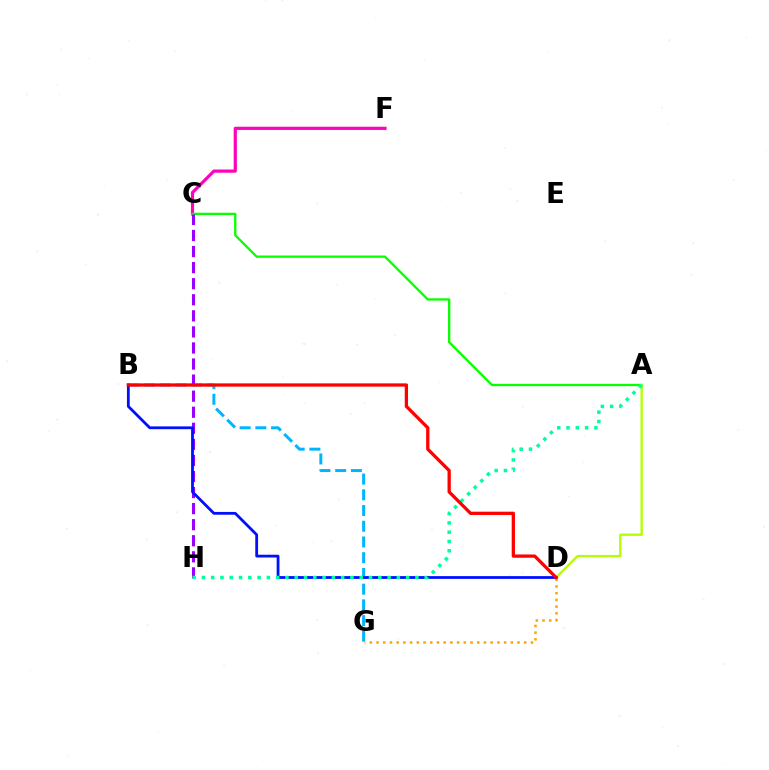{('C', 'F'): [{'color': '#ff00bd', 'line_style': 'solid', 'thickness': 2.29}], ('A', 'C'): [{'color': '#08ff00', 'line_style': 'solid', 'thickness': 1.67}], ('A', 'D'): [{'color': '#b3ff00', 'line_style': 'solid', 'thickness': 1.69}], ('B', 'G'): [{'color': '#00b5ff', 'line_style': 'dashed', 'thickness': 2.14}], ('C', 'H'): [{'color': '#9b00ff', 'line_style': 'dashed', 'thickness': 2.18}], ('D', 'G'): [{'color': '#ffa500', 'line_style': 'dotted', 'thickness': 1.82}], ('B', 'D'): [{'color': '#0010ff', 'line_style': 'solid', 'thickness': 2.01}, {'color': '#ff0000', 'line_style': 'solid', 'thickness': 2.36}], ('A', 'H'): [{'color': '#00ff9d', 'line_style': 'dotted', 'thickness': 2.52}]}